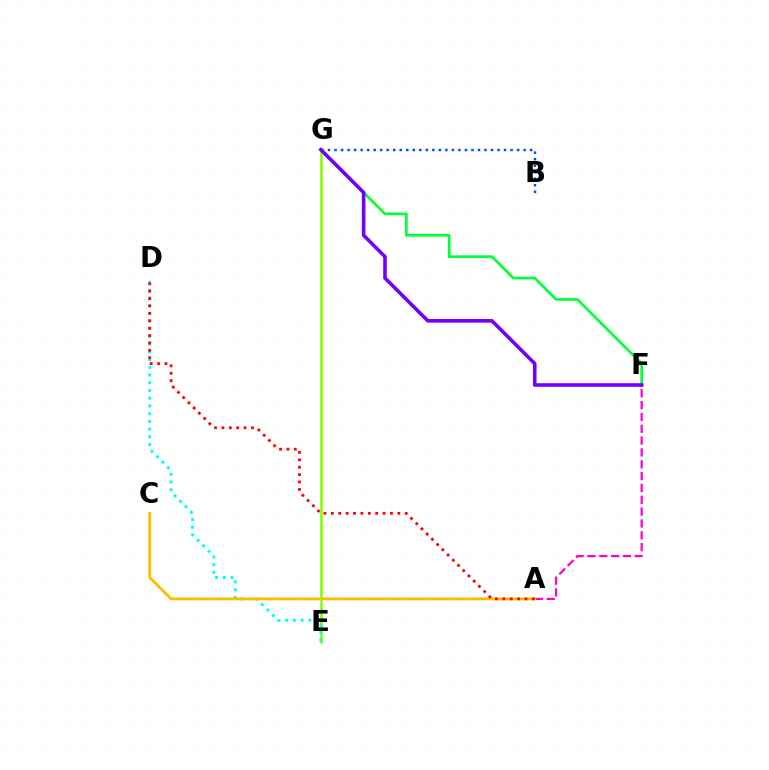{('E', 'G'): [{'color': '#84ff00', 'line_style': 'solid', 'thickness': 1.88}], ('F', 'G'): [{'color': '#00ff39', 'line_style': 'solid', 'thickness': 1.93}, {'color': '#7200ff', 'line_style': 'solid', 'thickness': 2.6}], ('B', 'G'): [{'color': '#004bff', 'line_style': 'dotted', 'thickness': 1.77}], ('D', 'E'): [{'color': '#00fff6', 'line_style': 'dotted', 'thickness': 2.1}], ('A', 'F'): [{'color': '#ff00cf', 'line_style': 'dashed', 'thickness': 1.61}], ('A', 'C'): [{'color': '#ffbd00', 'line_style': 'solid', 'thickness': 2.04}], ('A', 'D'): [{'color': '#ff0000', 'line_style': 'dotted', 'thickness': 2.01}]}